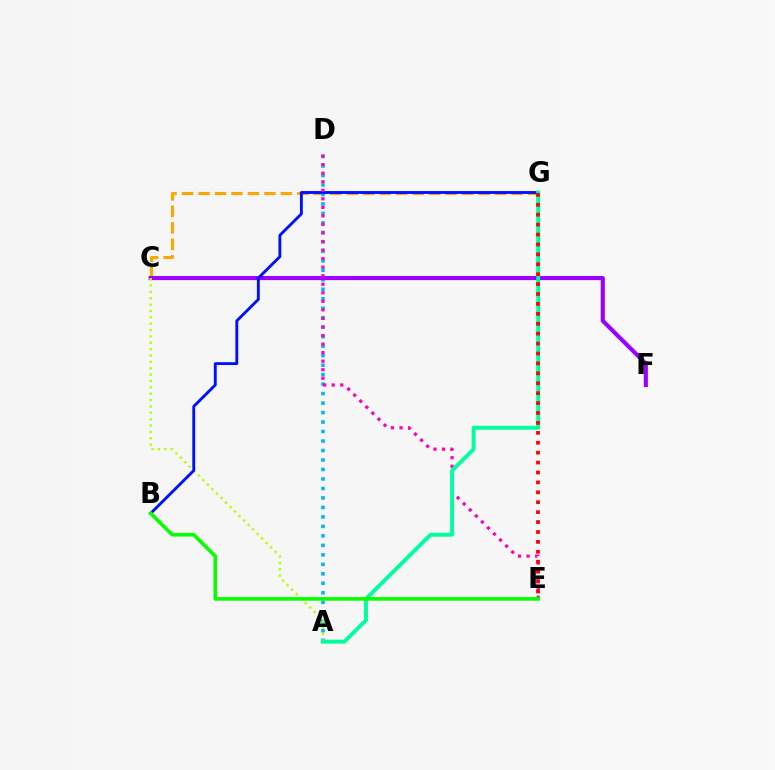{('C', 'G'): [{'color': '#ffa500', 'line_style': 'dashed', 'thickness': 2.24}], ('A', 'D'): [{'color': '#00b5ff', 'line_style': 'dotted', 'thickness': 2.58}], ('C', 'F'): [{'color': '#9b00ff', 'line_style': 'solid', 'thickness': 2.97}], ('A', 'C'): [{'color': '#b3ff00', 'line_style': 'dotted', 'thickness': 1.73}], ('B', 'G'): [{'color': '#0010ff', 'line_style': 'solid', 'thickness': 2.07}], ('D', 'E'): [{'color': '#ff00bd', 'line_style': 'dotted', 'thickness': 2.32}], ('A', 'G'): [{'color': '#00ff9d', 'line_style': 'solid', 'thickness': 2.82}], ('E', 'G'): [{'color': '#ff0000', 'line_style': 'dotted', 'thickness': 2.69}], ('B', 'E'): [{'color': '#08ff00', 'line_style': 'solid', 'thickness': 2.61}]}